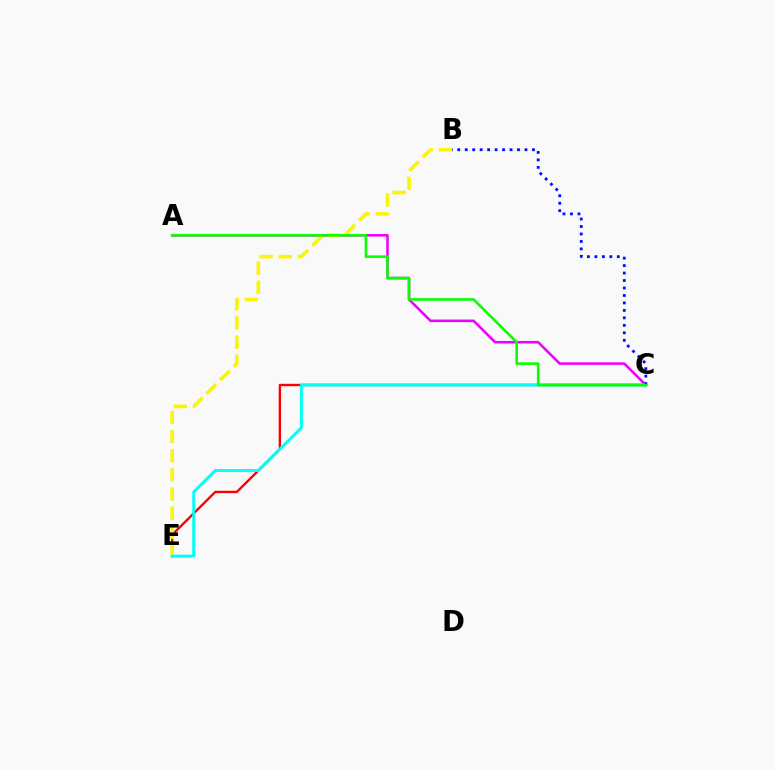{('A', 'C'): [{'color': '#ee00ff', 'line_style': 'solid', 'thickness': 1.84}, {'color': '#08ff00', 'line_style': 'solid', 'thickness': 1.87}], ('C', 'E'): [{'color': '#ff0000', 'line_style': 'solid', 'thickness': 1.7}, {'color': '#00fff6', 'line_style': 'solid', 'thickness': 2.13}], ('B', 'E'): [{'color': '#fcf500', 'line_style': 'dashed', 'thickness': 2.6}], ('B', 'C'): [{'color': '#0010ff', 'line_style': 'dotted', 'thickness': 2.03}]}